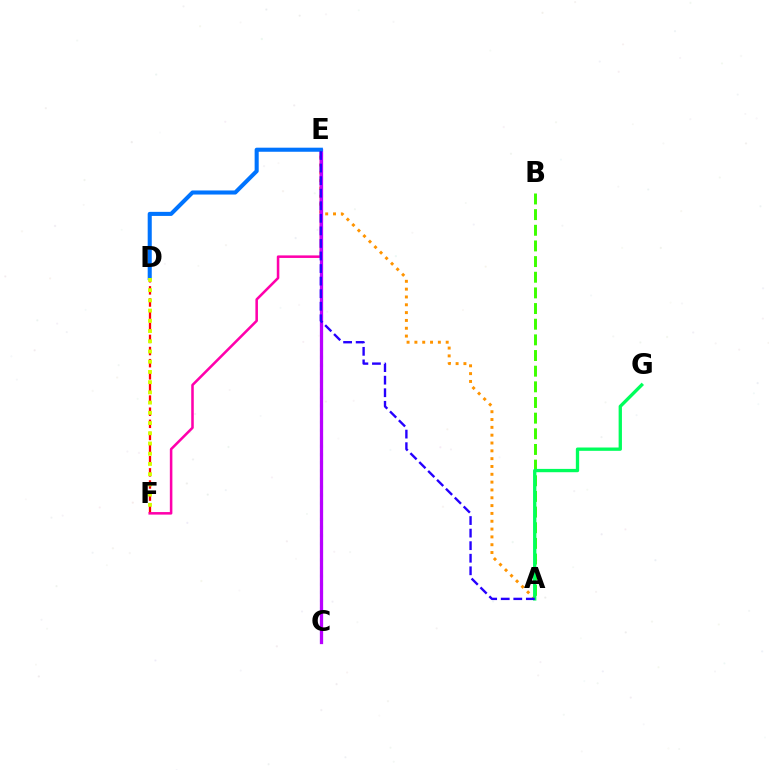{('A', 'B'): [{'color': '#3dff00', 'line_style': 'dashed', 'thickness': 2.13}], ('A', 'E'): [{'color': '#ff9400', 'line_style': 'dotted', 'thickness': 2.13}, {'color': '#2500ff', 'line_style': 'dashed', 'thickness': 1.71}], ('D', 'F'): [{'color': '#ff0000', 'line_style': 'dashed', 'thickness': 1.65}, {'color': '#d1ff00', 'line_style': 'dotted', 'thickness': 2.78}], ('E', 'F'): [{'color': '#ff00ac', 'line_style': 'solid', 'thickness': 1.83}], ('C', 'E'): [{'color': '#00fff6', 'line_style': 'dotted', 'thickness': 2.2}, {'color': '#b900ff', 'line_style': 'solid', 'thickness': 2.35}], ('A', 'G'): [{'color': '#00ff5c', 'line_style': 'solid', 'thickness': 2.39}], ('D', 'E'): [{'color': '#0074ff', 'line_style': 'solid', 'thickness': 2.93}]}